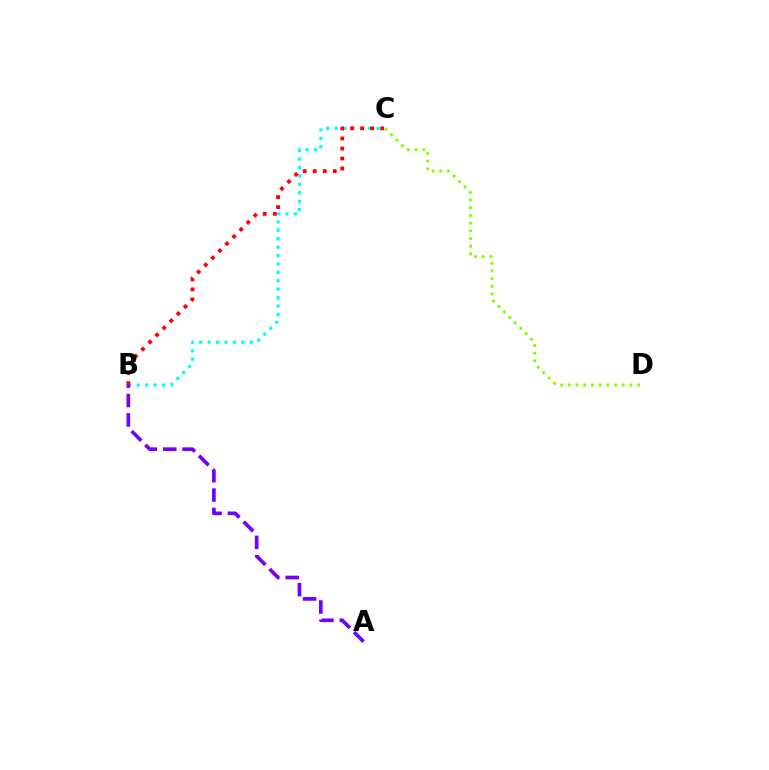{('B', 'C'): [{'color': '#00fff6', 'line_style': 'dotted', 'thickness': 2.29}, {'color': '#ff0000', 'line_style': 'dotted', 'thickness': 2.72}], ('A', 'B'): [{'color': '#7200ff', 'line_style': 'dashed', 'thickness': 2.63}], ('C', 'D'): [{'color': '#84ff00', 'line_style': 'dotted', 'thickness': 2.09}]}